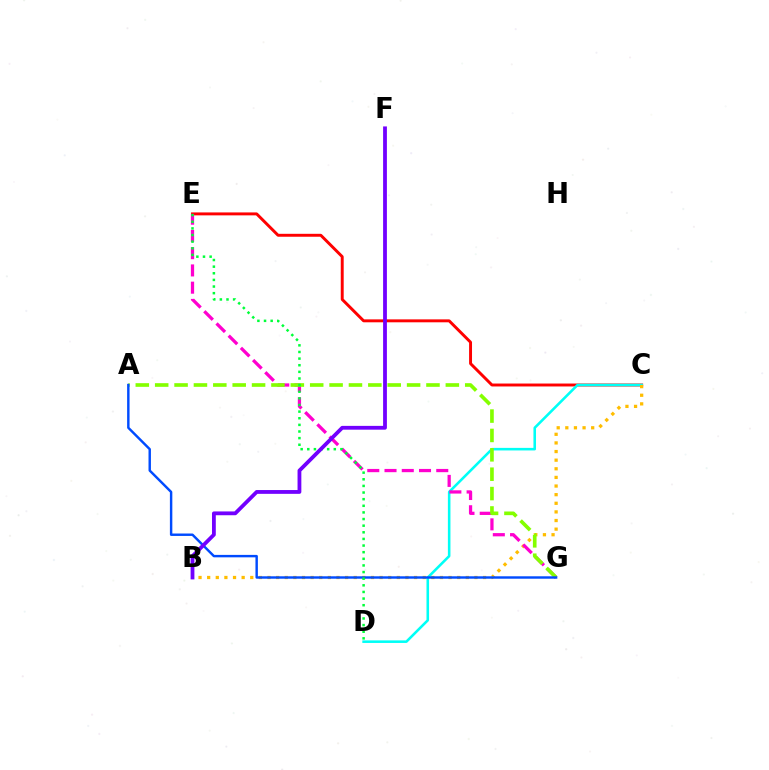{('C', 'E'): [{'color': '#ff0000', 'line_style': 'solid', 'thickness': 2.11}], ('C', 'D'): [{'color': '#00fff6', 'line_style': 'solid', 'thickness': 1.85}], ('B', 'C'): [{'color': '#ffbd00', 'line_style': 'dotted', 'thickness': 2.34}], ('E', 'G'): [{'color': '#ff00cf', 'line_style': 'dashed', 'thickness': 2.34}], ('A', 'G'): [{'color': '#84ff00', 'line_style': 'dashed', 'thickness': 2.63}, {'color': '#004bff', 'line_style': 'solid', 'thickness': 1.75}], ('D', 'E'): [{'color': '#00ff39', 'line_style': 'dotted', 'thickness': 1.8}], ('B', 'F'): [{'color': '#7200ff', 'line_style': 'solid', 'thickness': 2.74}]}